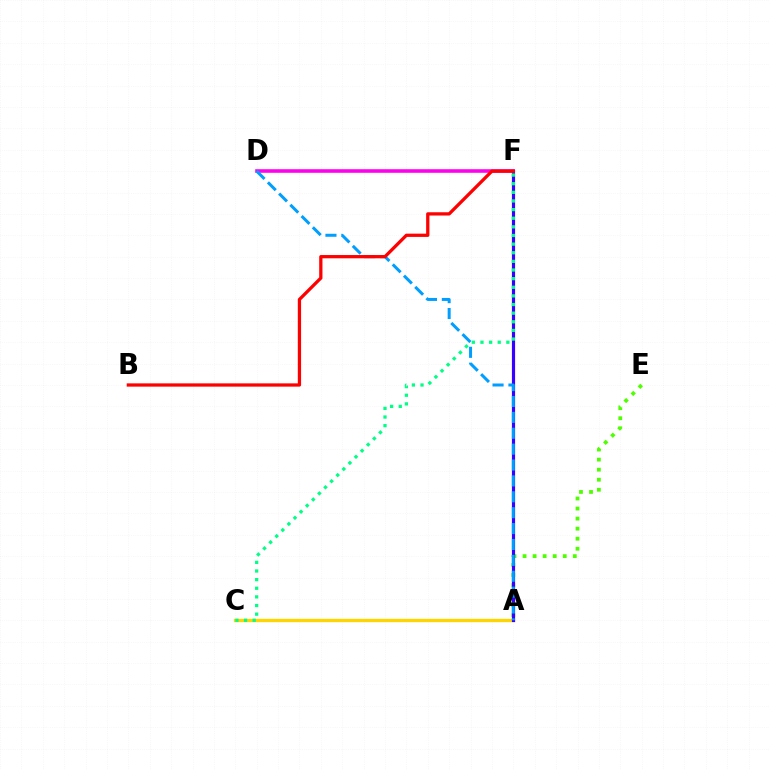{('D', 'F'): [{'color': '#ff00ed', 'line_style': 'solid', 'thickness': 2.58}], ('A', 'E'): [{'color': '#4fff00', 'line_style': 'dotted', 'thickness': 2.73}], ('A', 'C'): [{'color': '#ffd500', 'line_style': 'solid', 'thickness': 2.39}], ('A', 'F'): [{'color': '#3700ff', 'line_style': 'solid', 'thickness': 2.29}], ('A', 'D'): [{'color': '#009eff', 'line_style': 'dashed', 'thickness': 2.16}], ('B', 'F'): [{'color': '#ff0000', 'line_style': 'solid', 'thickness': 2.35}], ('C', 'F'): [{'color': '#00ff86', 'line_style': 'dotted', 'thickness': 2.34}]}